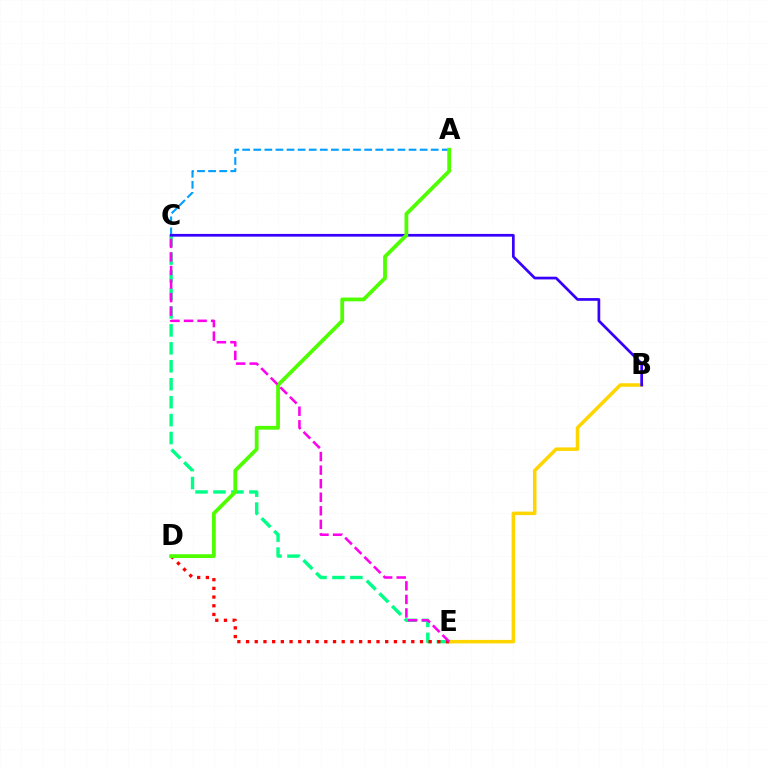{('C', 'E'): [{'color': '#00ff86', 'line_style': 'dashed', 'thickness': 2.44}, {'color': '#ff00ed', 'line_style': 'dashed', 'thickness': 1.84}], ('B', 'E'): [{'color': '#ffd500', 'line_style': 'solid', 'thickness': 2.52}], ('A', 'C'): [{'color': '#009eff', 'line_style': 'dashed', 'thickness': 1.51}], ('D', 'E'): [{'color': '#ff0000', 'line_style': 'dotted', 'thickness': 2.36}], ('B', 'C'): [{'color': '#3700ff', 'line_style': 'solid', 'thickness': 1.95}], ('A', 'D'): [{'color': '#4fff00', 'line_style': 'solid', 'thickness': 2.72}]}